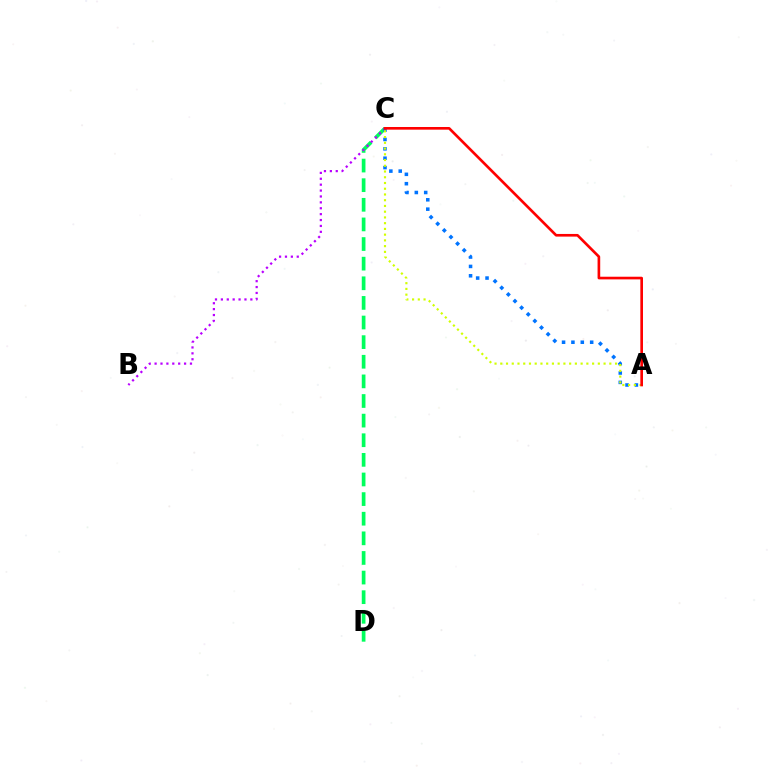{('C', 'D'): [{'color': '#00ff5c', 'line_style': 'dashed', 'thickness': 2.67}], ('B', 'C'): [{'color': '#b900ff', 'line_style': 'dotted', 'thickness': 1.6}], ('A', 'C'): [{'color': '#0074ff', 'line_style': 'dotted', 'thickness': 2.55}, {'color': '#d1ff00', 'line_style': 'dotted', 'thickness': 1.56}, {'color': '#ff0000', 'line_style': 'solid', 'thickness': 1.91}]}